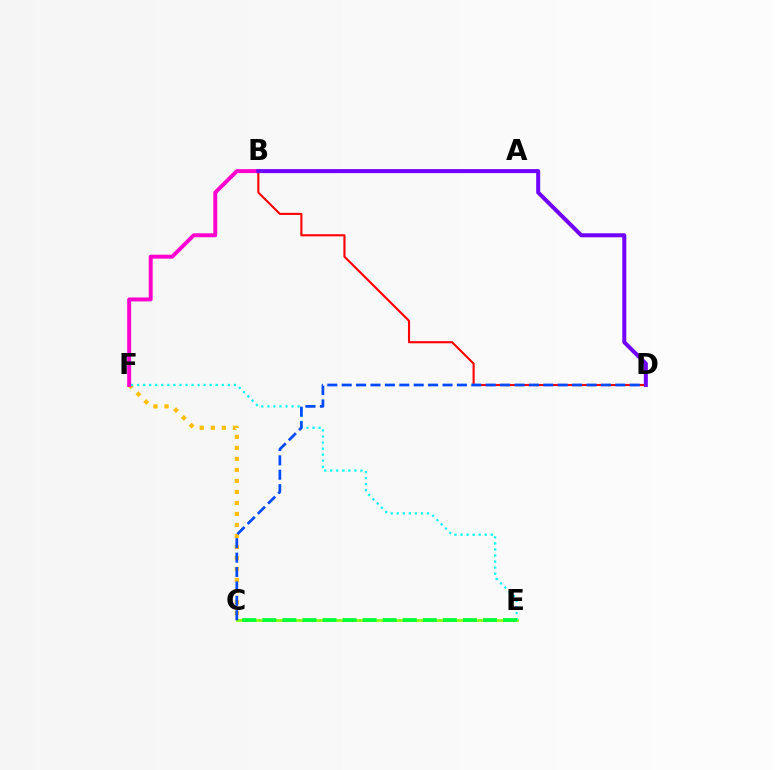{('C', 'F'): [{'color': '#ffbd00', 'line_style': 'dotted', 'thickness': 2.99}], ('C', 'E'): [{'color': '#84ff00', 'line_style': 'solid', 'thickness': 1.95}, {'color': '#00ff39', 'line_style': 'dashed', 'thickness': 2.72}], ('B', 'D'): [{'color': '#ff0000', 'line_style': 'solid', 'thickness': 1.53}, {'color': '#7200ff', 'line_style': 'solid', 'thickness': 2.89}], ('E', 'F'): [{'color': '#00fff6', 'line_style': 'dotted', 'thickness': 1.64}], ('B', 'F'): [{'color': '#ff00cf', 'line_style': 'solid', 'thickness': 2.84}], ('C', 'D'): [{'color': '#004bff', 'line_style': 'dashed', 'thickness': 1.96}]}